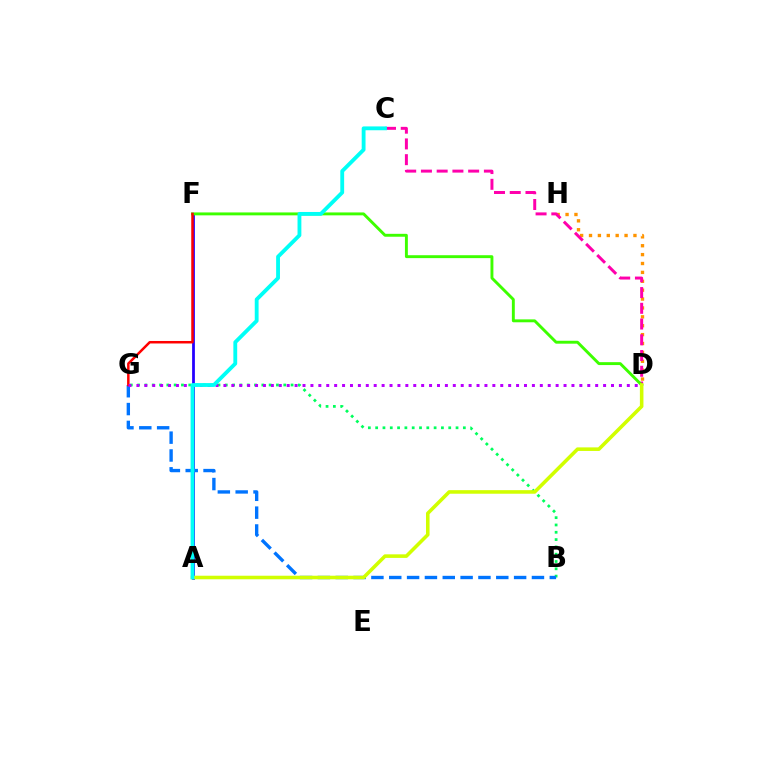{('D', 'H'): [{'color': '#ff9400', 'line_style': 'dotted', 'thickness': 2.42}], ('A', 'F'): [{'color': '#2500ff', 'line_style': 'solid', 'thickness': 2.0}], ('B', 'G'): [{'color': '#00ff5c', 'line_style': 'dotted', 'thickness': 1.99}, {'color': '#0074ff', 'line_style': 'dashed', 'thickness': 2.42}], ('C', 'D'): [{'color': '#ff00ac', 'line_style': 'dashed', 'thickness': 2.14}], ('D', 'F'): [{'color': '#3dff00', 'line_style': 'solid', 'thickness': 2.09}], ('A', 'D'): [{'color': '#d1ff00', 'line_style': 'solid', 'thickness': 2.57}], ('F', 'G'): [{'color': '#ff0000', 'line_style': 'solid', 'thickness': 1.8}], ('D', 'G'): [{'color': '#b900ff', 'line_style': 'dotted', 'thickness': 2.15}], ('A', 'C'): [{'color': '#00fff6', 'line_style': 'solid', 'thickness': 2.76}]}